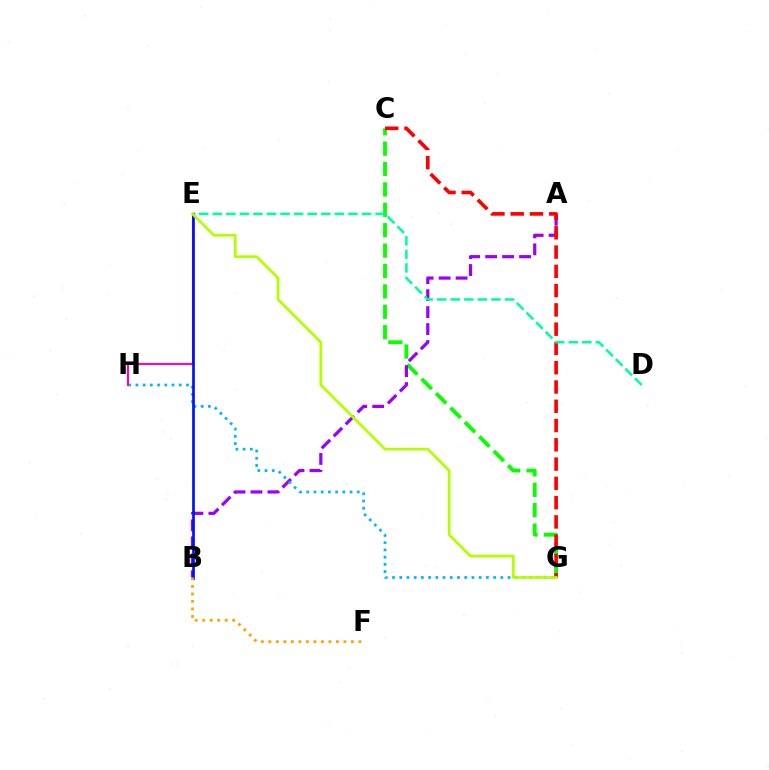{('C', 'G'): [{'color': '#08ff00', 'line_style': 'dashed', 'thickness': 2.77}, {'color': '#ff0000', 'line_style': 'dashed', 'thickness': 2.62}], ('A', 'B'): [{'color': '#9b00ff', 'line_style': 'dashed', 'thickness': 2.31}], ('G', 'H'): [{'color': '#00b5ff', 'line_style': 'dotted', 'thickness': 1.96}], ('D', 'E'): [{'color': '#00ff9d', 'line_style': 'dashed', 'thickness': 1.84}], ('E', 'H'): [{'color': '#ff00bd', 'line_style': 'solid', 'thickness': 1.5}], ('B', 'E'): [{'color': '#0010ff', 'line_style': 'solid', 'thickness': 1.94}], ('E', 'G'): [{'color': '#b3ff00', 'line_style': 'solid', 'thickness': 1.98}], ('B', 'F'): [{'color': '#ffa500', 'line_style': 'dotted', 'thickness': 2.04}]}